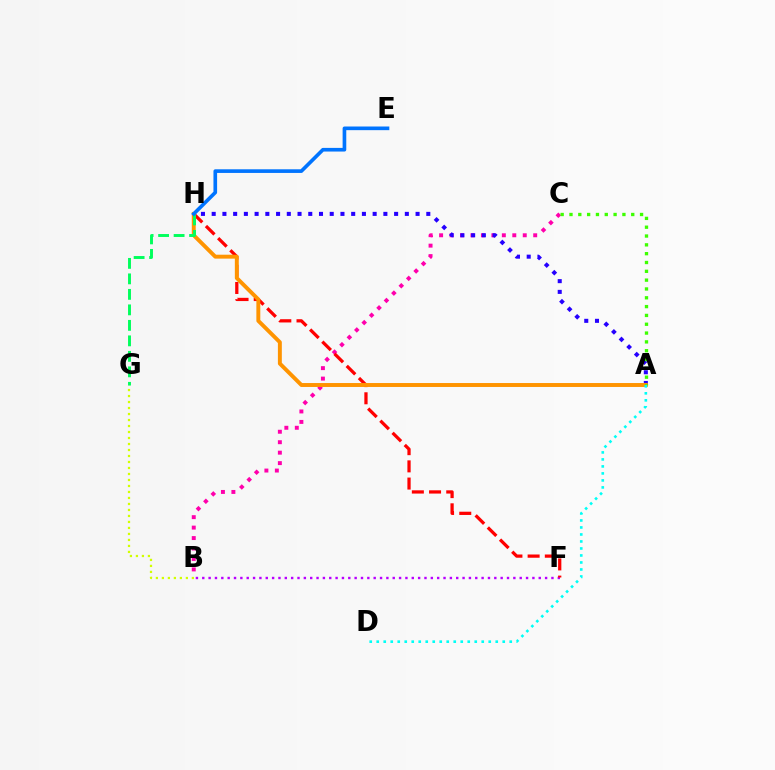{('B', 'F'): [{'color': '#b900ff', 'line_style': 'dotted', 'thickness': 1.72}], ('B', 'C'): [{'color': '#ff00ac', 'line_style': 'dotted', 'thickness': 2.84}], ('B', 'G'): [{'color': '#d1ff00', 'line_style': 'dotted', 'thickness': 1.63}], ('F', 'H'): [{'color': '#ff0000', 'line_style': 'dashed', 'thickness': 2.34}], ('A', 'H'): [{'color': '#2500ff', 'line_style': 'dotted', 'thickness': 2.92}, {'color': '#ff9400', 'line_style': 'solid', 'thickness': 2.83}], ('G', 'H'): [{'color': '#00ff5c', 'line_style': 'dashed', 'thickness': 2.11}], ('E', 'H'): [{'color': '#0074ff', 'line_style': 'solid', 'thickness': 2.63}], ('A', 'C'): [{'color': '#3dff00', 'line_style': 'dotted', 'thickness': 2.4}], ('A', 'D'): [{'color': '#00fff6', 'line_style': 'dotted', 'thickness': 1.9}]}